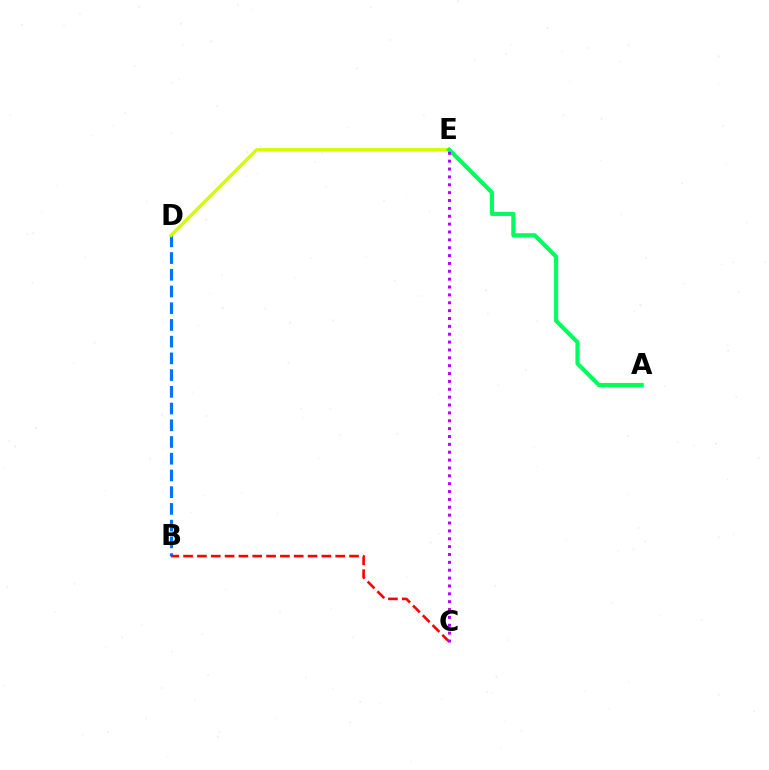{('B', 'D'): [{'color': '#0074ff', 'line_style': 'dashed', 'thickness': 2.27}], ('B', 'C'): [{'color': '#ff0000', 'line_style': 'dashed', 'thickness': 1.88}], ('D', 'E'): [{'color': '#d1ff00', 'line_style': 'solid', 'thickness': 2.4}], ('A', 'E'): [{'color': '#00ff5c', 'line_style': 'solid', 'thickness': 2.97}], ('C', 'E'): [{'color': '#b900ff', 'line_style': 'dotted', 'thickness': 2.14}]}